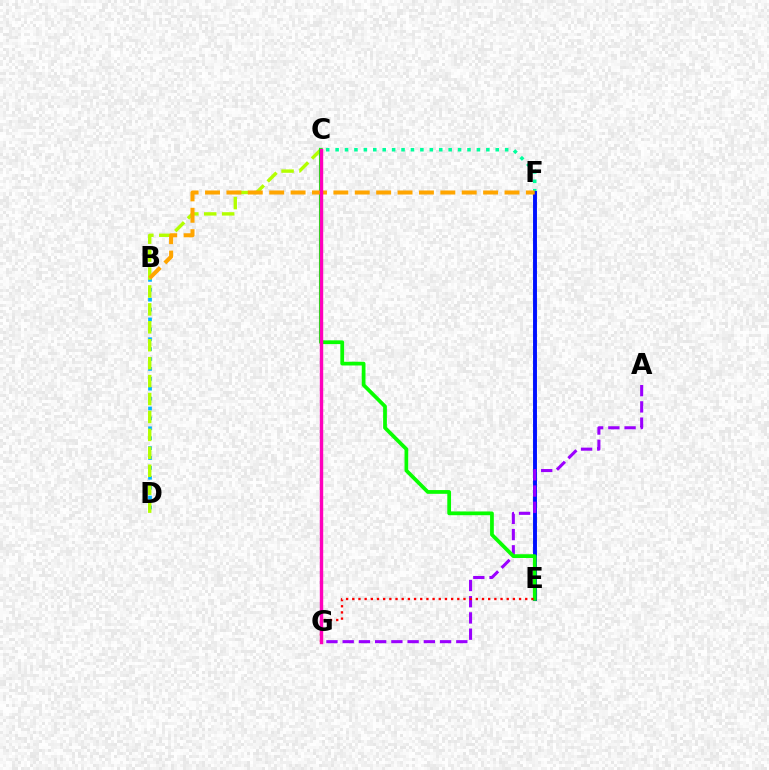{('C', 'F'): [{'color': '#00ff9d', 'line_style': 'dotted', 'thickness': 2.56}], ('B', 'D'): [{'color': '#00b5ff', 'line_style': 'dotted', 'thickness': 2.69}], ('E', 'F'): [{'color': '#0010ff', 'line_style': 'solid', 'thickness': 2.82}], ('C', 'D'): [{'color': '#b3ff00', 'line_style': 'dashed', 'thickness': 2.44}], ('A', 'G'): [{'color': '#9b00ff', 'line_style': 'dashed', 'thickness': 2.21}], ('C', 'E'): [{'color': '#08ff00', 'line_style': 'solid', 'thickness': 2.7}], ('E', 'G'): [{'color': '#ff0000', 'line_style': 'dotted', 'thickness': 1.68}], ('B', 'F'): [{'color': '#ffa500', 'line_style': 'dashed', 'thickness': 2.91}], ('C', 'G'): [{'color': '#ff00bd', 'line_style': 'solid', 'thickness': 2.45}]}